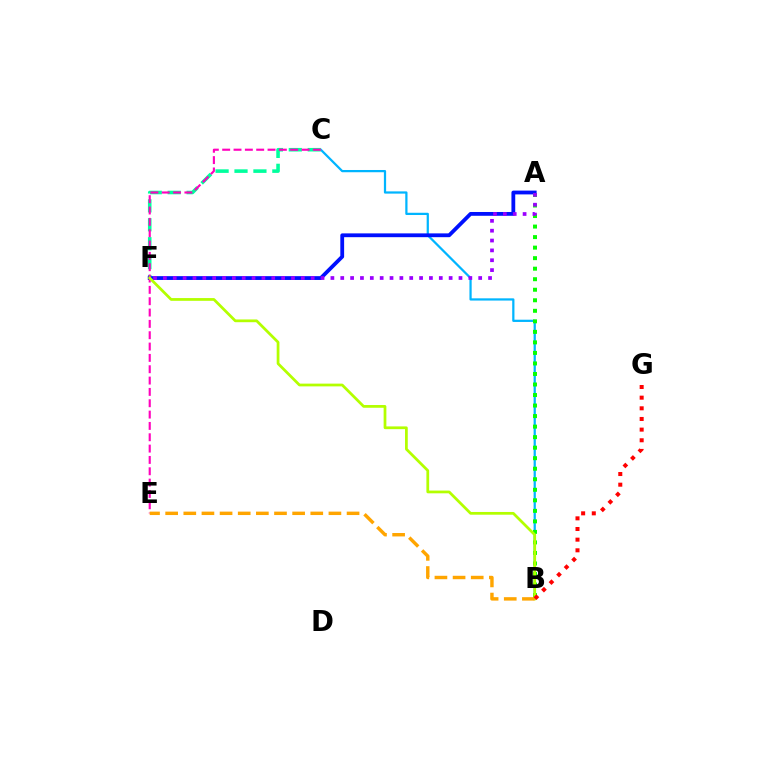{('B', 'C'): [{'color': '#00b5ff', 'line_style': 'solid', 'thickness': 1.61}], ('C', 'F'): [{'color': '#00ff9d', 'line_style': 'dashed', 'thickness': 2.57}], ('A', 'F'): [{'color': '#0010ff', 'line_style': 'solid', 'thickness': 2.74}, {'color': '#9b00ff', 'line_style': 'dotted', 'thickness': 2.68}], ('C', 'E'): [{'color': '#ff00bd', 'line_style': 'dashed', 'thickness': 1.54}], ('A', 'B'): [{'color': '#08ff00', 'line_style': 'dotted', 'thickness': 2.86}], ('B', 'F'): [{'color': '#b3ff00', 'line_style': 'solid', 'thickness': 1.98}], ('B', 'E'): [{'color': '#ffa500', 'line_style': 'dashed', 'thickness': 2.46}], ('B', 'G'): [{'color': '#ff0000', 'line_style': 'dotted', 'thickness': 2.89}]}